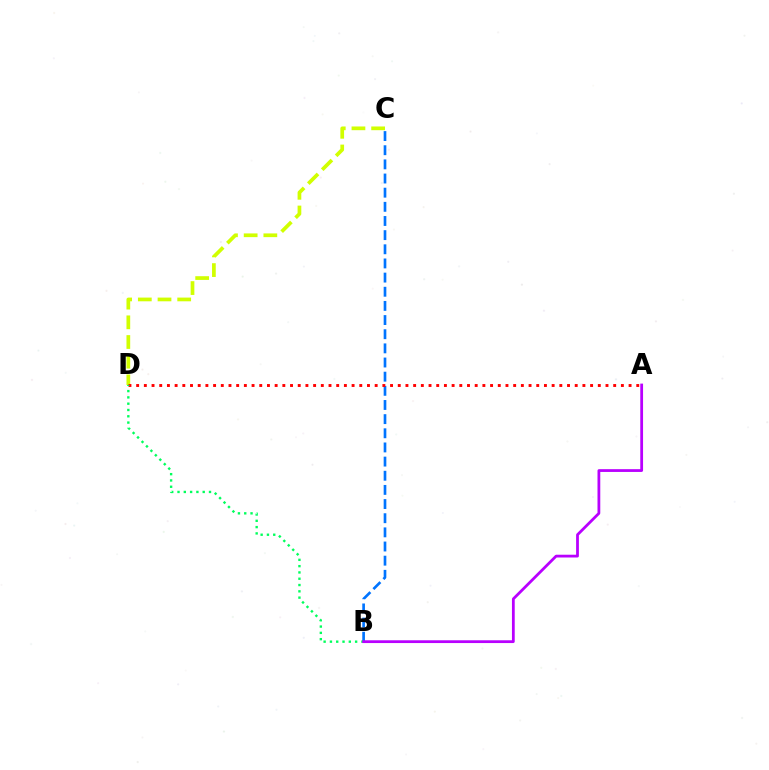{('C', 'D'): [{'color': '#d1ff00', 'line_style': 'dashed', 'thickness': 2.67}], ('B', 'C'): [{'color': '#0074ff', 'line_style': 'dashed', 'thickness': 1.92}], ('A', 'D'): [{'color': '#ff0000', 'line_style': 'dotted', 'thickness': 2.09}], ('B', 'D'): [{'color': '#00ff5c', 'line_style': 'dotted', 'thickness': 1.71}], ('A', 'B'): [{'color': '#b900ff', 'line_style': 'solid', 'thickness': 2.0}]}